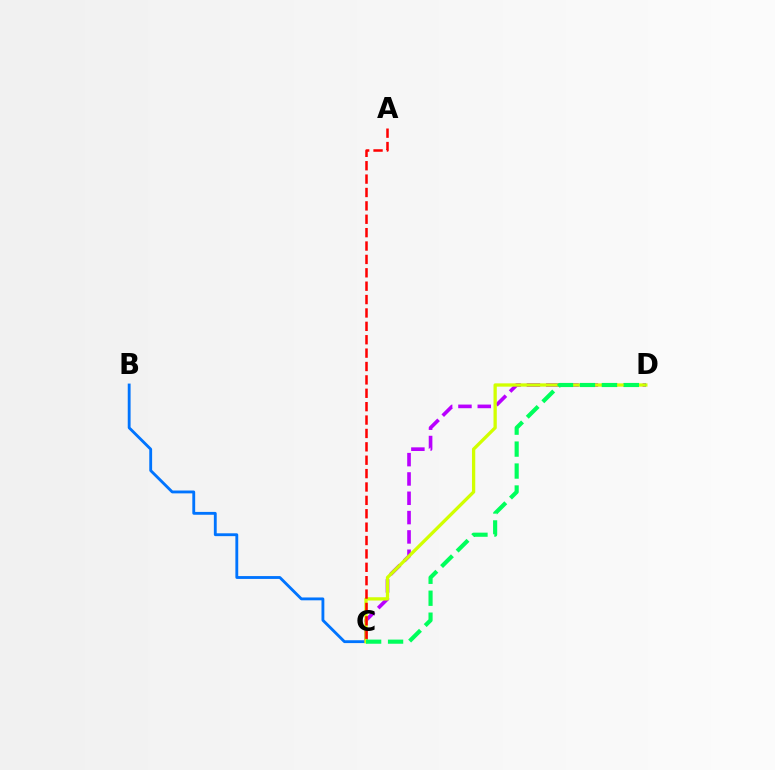{('B', 'C'): [{'color': '#0074ff', 'line_style': 'solid', 'thickness': 2.05}], ('C', 'D'): [{'color': '#b900ff', 'line_style': 'dashed', 'thickness': 2.62}, {'color': '#d1ff00', 'line_style': 'solid', 'thickness': 2.37}, {'color': '#00ff5c', 'line_style': 'dashed', 'thickness': 2.98}], ('A', 'C'): [{'color': '#ff0000', 'line_style': 'dashed', 'thickness': 1.82}]}